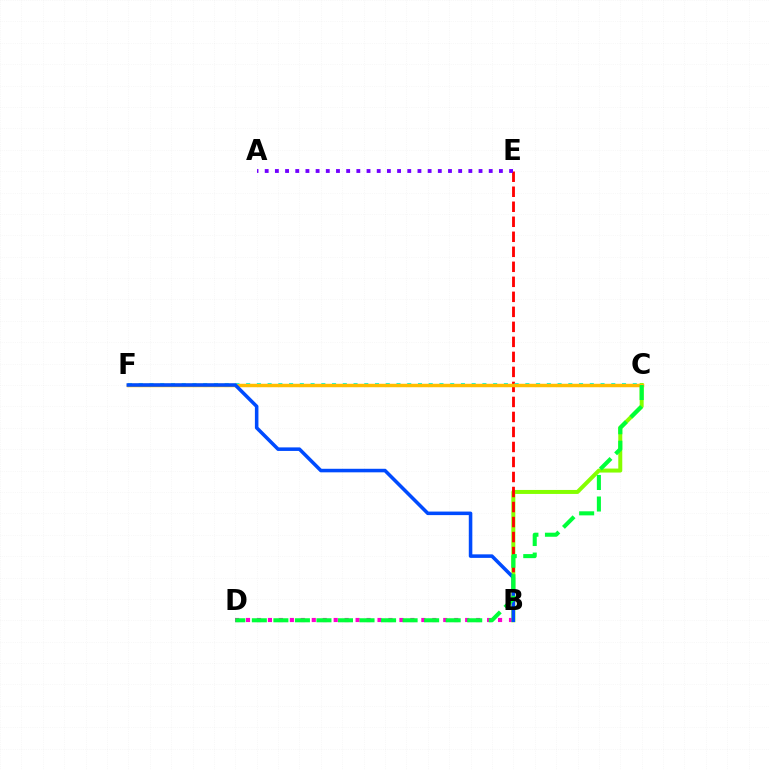{('B', 'D'): [{'color': '#ff00cf', 'line_style': 'dotted', 'thickness': 2.98}], ('B', 'C'): [{'color': '#84ff00', 'line_style': 'solid', 'thickness': 2.87}], ('B', 'E'): [{'color': '#ff0000', 'line_style': 'dashed', 'thickness': 2.04}], ('C', 'F'): [{'color': '#00fff6', 'line_style': 'dotted', 'thickness': 2.92}, {'color': '#ffbd00', 'line_style': 'solid', 'thickness': 2.49}], ('B', 'F'): [{'color': '#004bff', 'line_style': 'solid', 'thickness': 2.55}], ('A', 'E'): [{'color': '#7200ff', 'line_style': 'dotted', 'thickness': 2.77}], ('C', 'D'): [{'color': '#00ff39', 'line_style': 'dashed', 'thickness': 2.93}]}